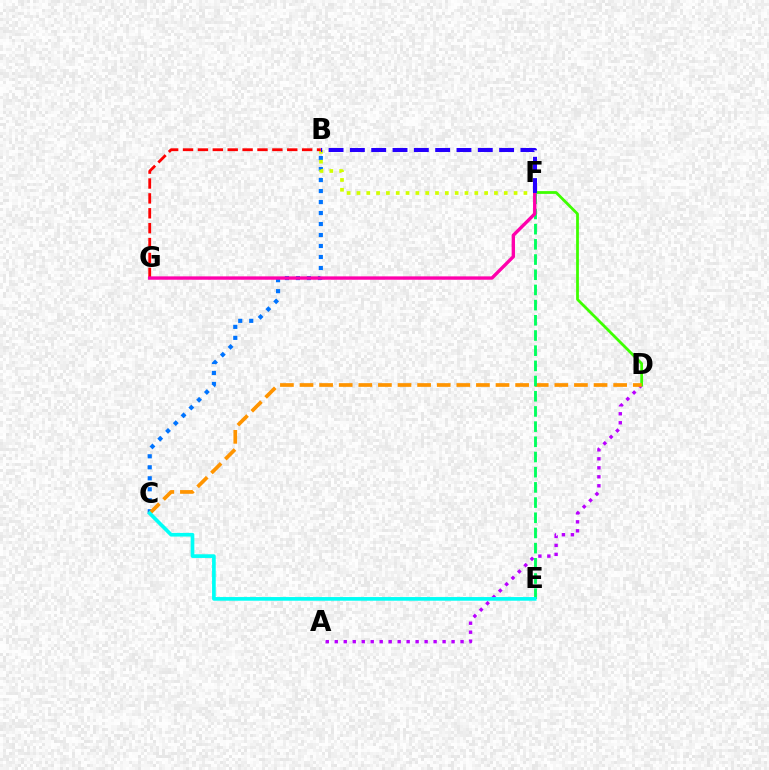{('B', 'C'): [{'color': '#0074ff', 'line_style': 'dotted', 'thickness': 2.99}], ('A', 'D'): [{'color': '#b900ff', 'line_style': 'dotted', 'thickness': 2.44}], ('B', 'F'): [{'color': '#d1ff00', 'line_style': 'dotted', 'thickness': 2.67}, {'color': '#2500ff', 'line_style': 'dashed', 'thickness': 2.9}], ('B', 'G'): [{'color': '#ff0000', 'line_style': 'dashed', 'thickness': 2.02}], ('D', 'F'): [{'color': '#3dff00', 'line_style': 'solid', 'thickness': 2.0}], ('C', 'D'): [{'color': '#ff9400', 'line_style': 'dashed', 'thickness': 2.66}], ('E', 'F'): [{'color': '#00ff5c', 'line_style': 'dashed', 'thickness': 2.06}], ('F', 'G'): [{'color': '#ff00ac', 'line_style': 'solid', 'thickness': 2.42}], ('C', 'E'): [{'color': '#00fff6', 'line_style': 'solid', 'thickness': 2.64}]}